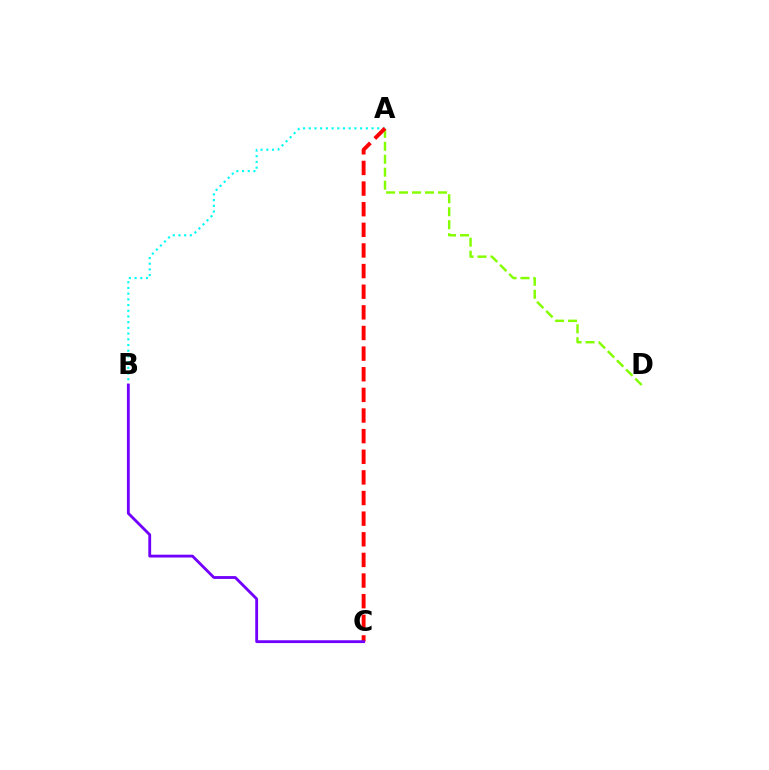{('A', 'D'): [{'color': '#84ff00', 'line_style': 'dashed', 'thickness': 1.76}], ('A', 'B'): [{'color': '#00fff6', 'line_style': 'dotted', 'thickness': 1.55}], ('A', 'C'): [{'color': '#ff0000', 'line_style': 'dashed', 'thickness': 2.8}], ('B', 'C'): [{'color': '#7200ff', 'line_style': 'solid', 'thickness': 2.04}]}